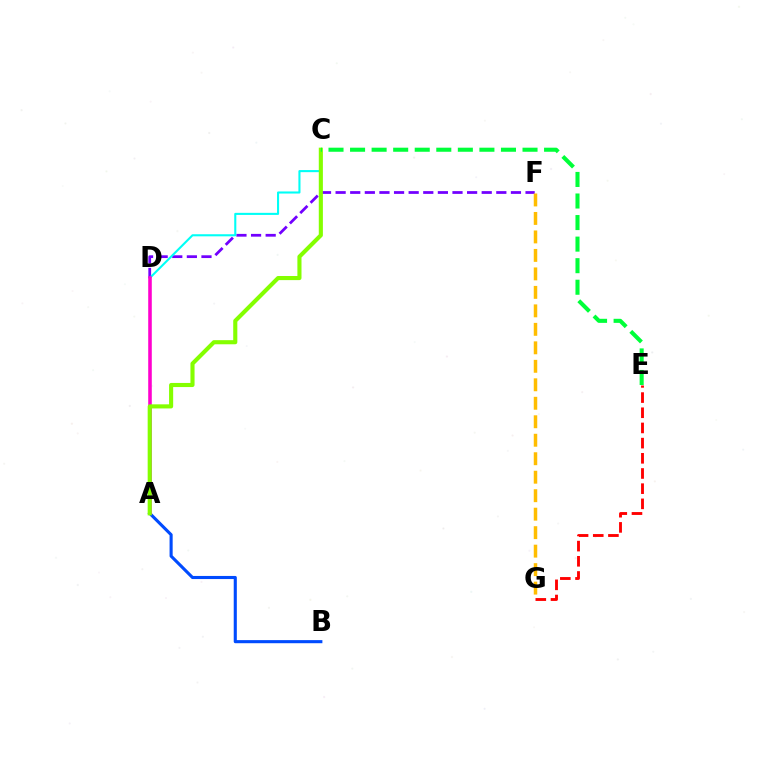{('D', 'F'): [{'color': '#7200ff', 'line_style': 'dashed', 'thickness': 1.98}], ('C', 'D'): [{'color': '#00fff6', 'line_style': 'solid', 'thickness': 1.51}], ('A', 'B'): [{'color': '#004bff', 'line_style': 'solid', 'thickness': 2.23}], ('E', 'G'): [{'color': '#ff0000', 'line_style': 'dashed', 'thickness': 2.06}], ('A', 'D'): [{'color': '#ff00cf', 'line_style': 'solid', 'thickness': 2.57}], ('F', 'G'): [{'color': '#ffbd00', 'line_style': 'dashed', 'thickness': 2.51}], ('A', 'C'): [{'color': '#84ff00', 'line_style': 'solid', 'thickness': 2.96}], ('C', 'E'): [{'color': '#00ff39', 'line_style': 'dashed', 'thickness': 2.93}]}